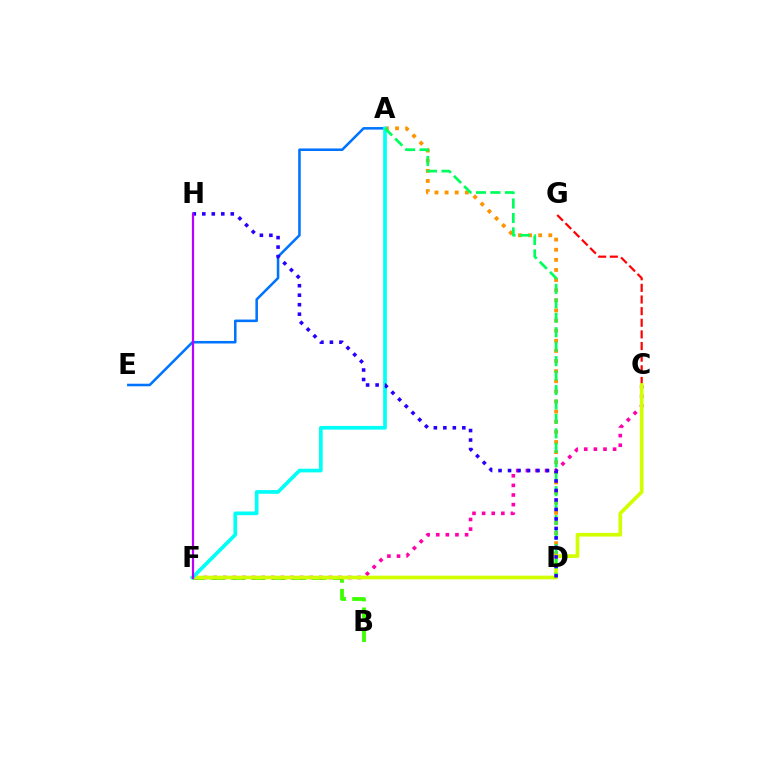{('B', 'F'): [{'color': '#3dff00', 'line_style': 'dashed', 'thickness': 2.76}], ('A', 'D'): [{'color': '#ff9400', 'line_style': 'dotted', 'thickness': 2.75}, {'color': '#00ff5c', 'line_style': 'dashed', 'thickness': 1.96}], ('C', 'F'): [{'color': '#ff00ac', 'line_style': 'dotted', 'thickness': 2.61}, {'color': '#d1ff00', 'line_style': 'solid', 'thickness': 2.64}], ('C', 'G'): [{'color': '#ff0000', 'line_style': 'dashed', 'thickness': 1.58}], ('A', 'E'): [{'color': '#0074ff', 'line_style': 'solid', 'thickness': 1.84}], ('A', 'F'): [{'color': '#00fff6', 'line_style': 'solid', 'thickness': 2.65}], ('D', 'H'): [{'color': '#2500ff', 'line_style': 'dotted', 'thickness': 2.58}], ('F', 'H'): [{'color': '#b900ff', 'line_style': 'solid', 'thickness': 1.58}]}